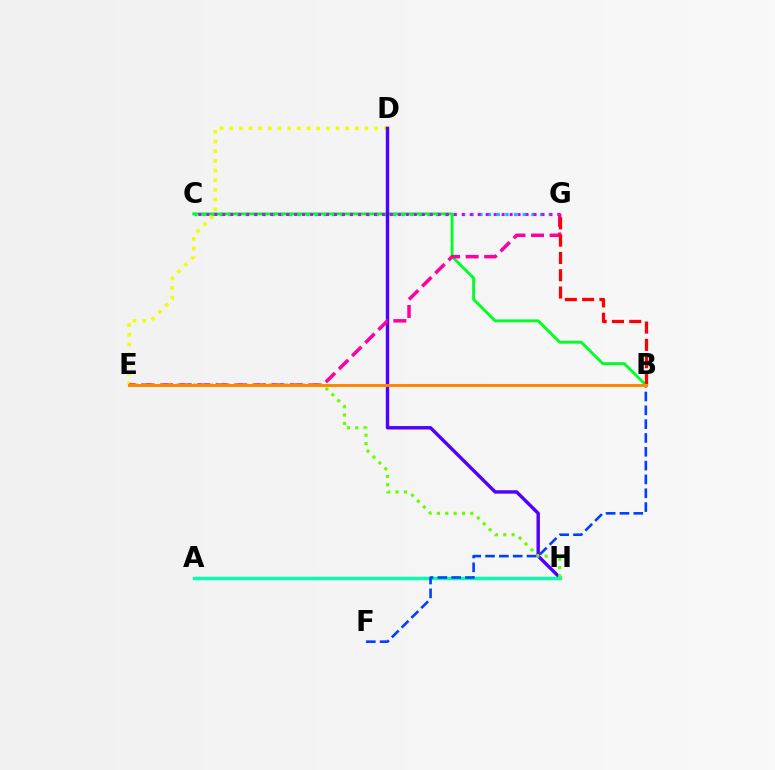{('C', 'G'): [{'color': '#00c7ff', 'line_style': 'dotted', 'thickness': 2.35}, {'color': '#d600ff', 'line_style': 'dotted', 'thickness': 2.17}], ('D', 'E'): [{'color': '#eeff00', 'line_style': 'dotted', 'thickness': 2.63}], ('B', 'C'): [{'color': '#00ff27', 'line_style': 'solid', 'thickness': 2.09}], ('D', 'H'): [{'color': '#4f00ff', 'line_style': 'solid', 'thickness': 2.45}], ('A', 'H'): [{'color': '#00ffaf', 'line_style': 'solid', 'thickness': 2.44}], ('E', 'G'): [{'color': '#ff00a0', 'line_style': 'dashed', 'thickness': 2.52}], ('E', 'H'): [{'color': '#66ff00', 'line_style': 'dotted', 'thickness': 2.27}], ('B', 'F'): [{'color': '#003fff', 'line_style': 'dashed', 'thickness': 1.88}], ('B', 'G'): [{'color': '#ff0000', 'line_style': 'dashed', 'thickness': 2.35}], ('B', 'E'): [{'color': '#ff8800', 'line_style': 'solid', 'thickness': 2.17}]}